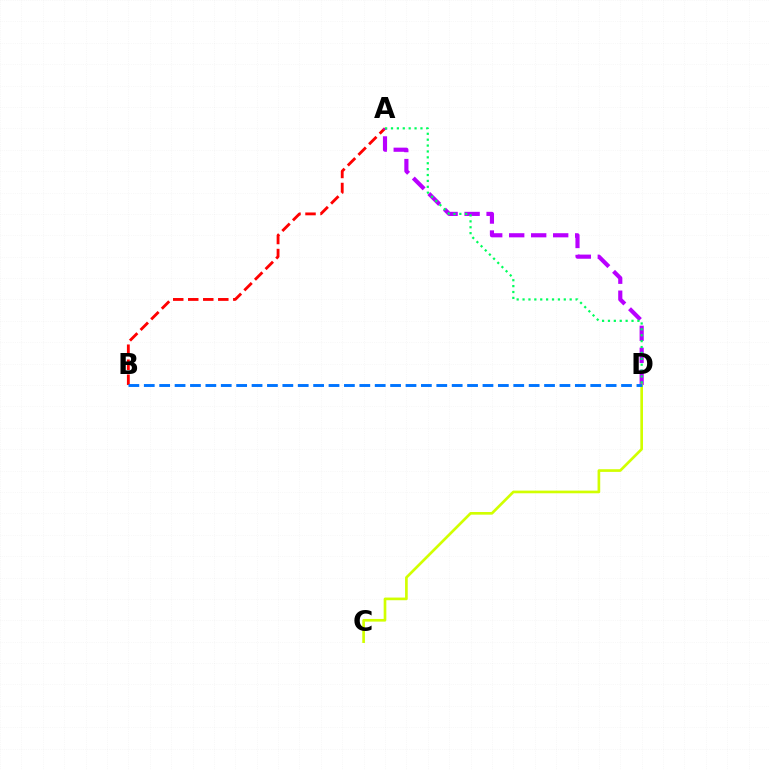{('A', 'B'): [{'color': '#ff0000', 'line_style': 'dashed', 'thickness': 2.04}], ('A', 'D'): [{'color': '#b900ff', 'line_style': 'dashed', 'thickness': 2.99}, {'color': '#00ff5c', 'line_style': 'dotted', 'thickness': 1.6}], ('C', 'D'): [{'color': '#d1ff00', 'line_style': 'solid', 'thickness': 1.92}], ('B', 'D'): [{'color': '#0074ff', 'line_style': 'dashed', 'thickness': 2.09}]}